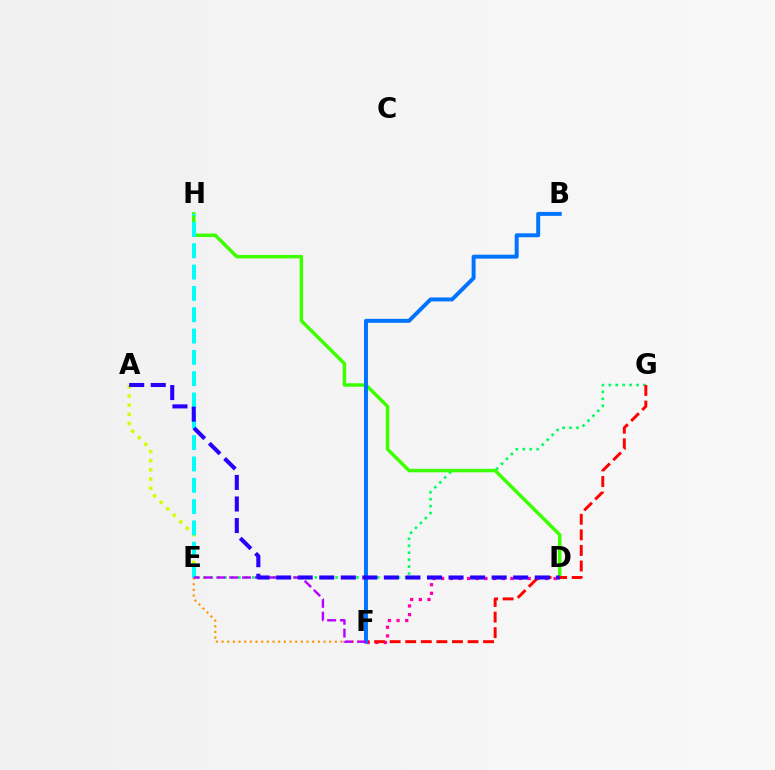{('E', 'F'): [{'color': '#ff9400', 'line_style': 'dotted', 'thickness': 1.54}, {'color': '#b900ff', 'line_style': 'dashed', 'thickness': 1.74}], ('A', 'E'): [{'color': '#d1ff00', 'line_style': 'dotted', 'thickness': 2.5}], ('D', 'F'): [{'color': '#ff00ac', 'line_style': 'dotted', 'thickness': 2.35}], ('E', 'G'): [{'color': '#00ff5c', 'line_style': 'dotted', 'thickness': 1.89}], ('D', 'H'): [{'color': '#3dff00', 'line_style': 'solid', 'thickness': 2.51}], ('E', 'H'): [{'color': '#00fff6', 'line_style': 'dashed', 'thickness': 2.9}], ('F', 'G'): [{'color': '#ff0000', 'line_style': 'dashed', 'thickness': 2.12}], ('B', 'F'): [{'color': '#0074ff', 'line_style': 'solid', 'thickness': 2.84}], ('A', 'D'): [{'color': '#2500ff', 'line_style': 'dashed', 'thickness': 2.93}]}